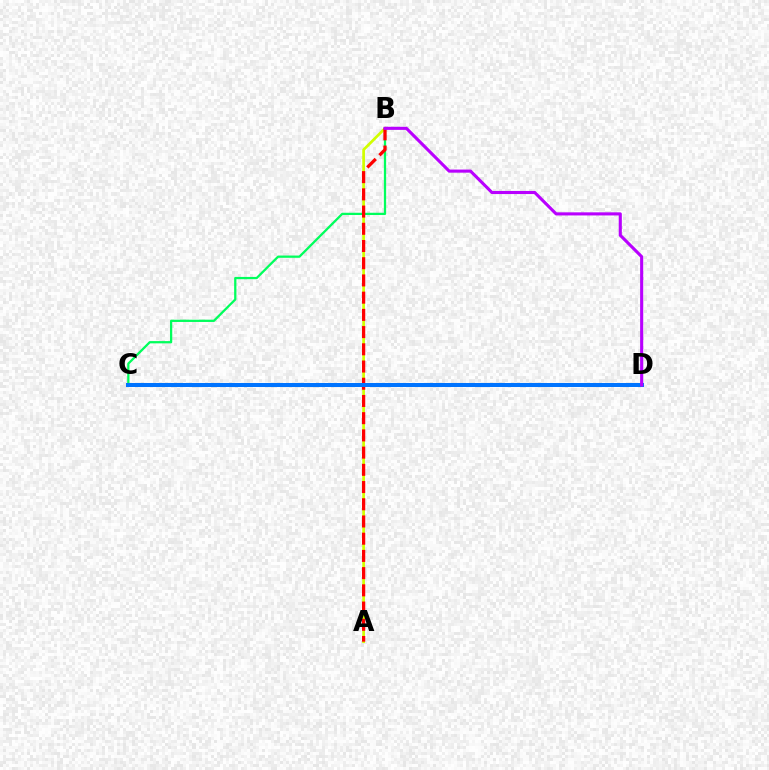{('B', 'C'): [{'color': '#00ff5c', 'line_style': 'solid', 'thickness': 1.63}], ('A', 'B'): [{'color': '#d1ff00', 'line_style': 'solid', 'thickness': 1.95}, {'color': '#ff0000', 'line_style': 'dashed', 'thickness': 2.34}], ('C', 'D'): [{'color': '#0074ff', 'line_style': 'solid', 'thickness': 2.9}], ('B', 'D'): [{'color': '#b900ff', 'line_style': 'solid', 'thickness': 2.23}]}